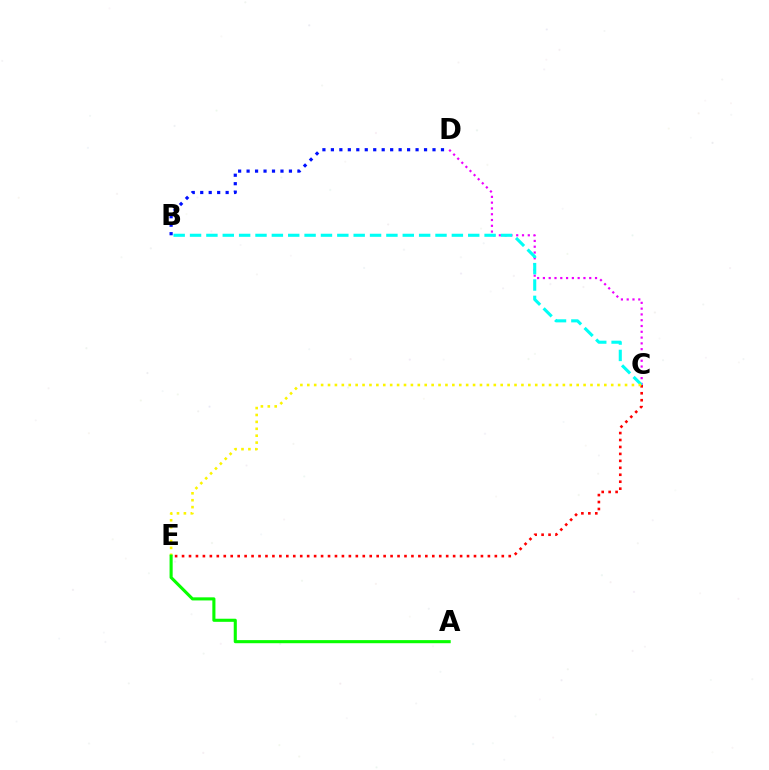{('C', 'D'): [{'color': '#ee00ff', 'line_style': 'dotted', 'thickness': 1.57}], ('C', 'E'): [{'color': '#ff0000', 'line_style': 'dotted', 'thickness': 1.89}, {'color': '#fcf500', 'line_style': 'dotted', 'thickness': 1.88}], ('B', 'D'): [{'color': '#0010ff', 'line_style': 'dotted', 'thickness': 2.3}], ('B', 'C'): [{'color': '#00fff6', 'line_style': 'dashed', 'thickness': 2.22}], ('A', 'E'): [{'color': '#08ff00', 'line_style': 'solid', 'thickness': 2.23}]}